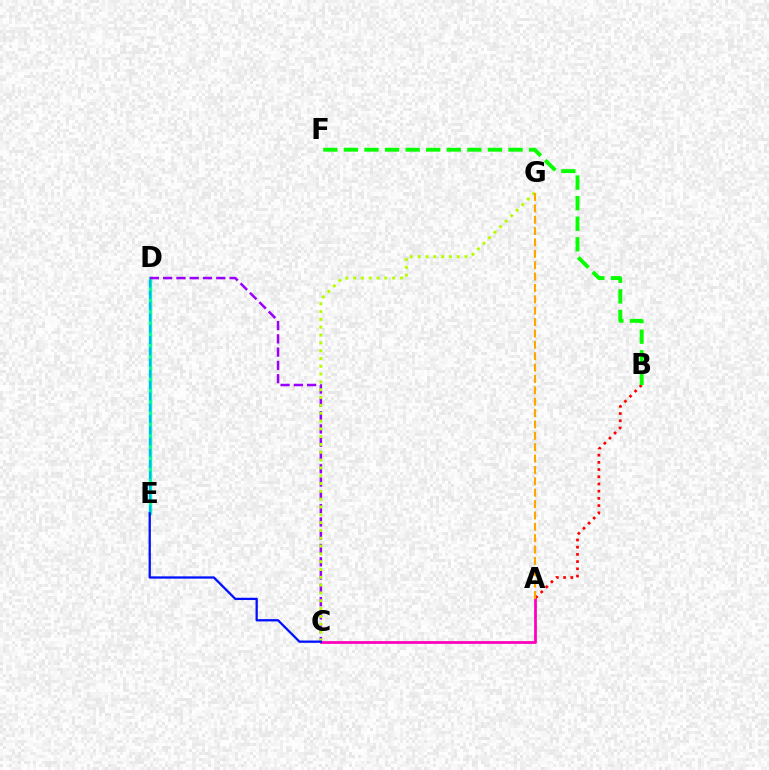{('A', 'B'): [{'color': '#ff0000', 'line_style': 'dotted', 'thickness': 1.96}], ('B', 'F'): [{'color': '#08ff00', 'line_style': 'dashed', 'thickness': 2.79}], ('D', 'E'): [{'color': '#00ff9d', 'line_style': 'solid', 'thickness': 2.39}, {'color': '#00b5ff', 'line_style': 'dashed', 'thickness': 1.53}], ('C', 'D'): [{'color': '#9b00ff', 'line_style': 'dashed', 'thickness': 1.8}], ('A', 'C'): [{'color': '#ff00bd', 'line_style': 'solid', 'thickness': 1.99}], ('C', 'G'): [{'color': '#b3ff00', 'line_style': 'dotted', 'thickness': 2.12}], ('A', 'G'): [{'color': '#ffa500', 'line_style': 'dashed', 'thickness': 1.55}], ('C', 'E'): [{'color': '#0010ff', 'line_style': 'solid', 'thickness': 1.64}]}